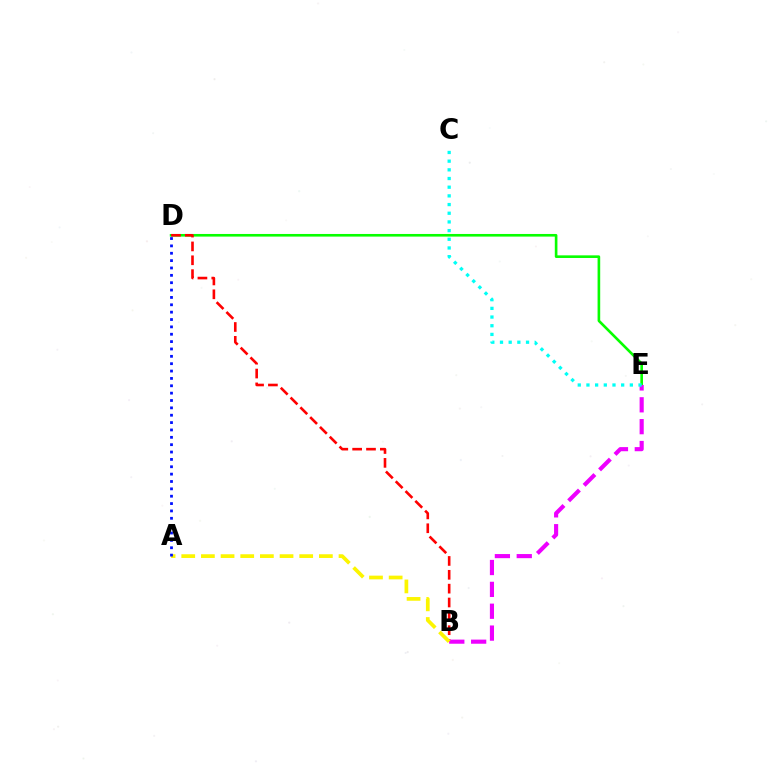{('D', 'E'): [{'color': '#08ff00', 'line_style': 'solid', 'thickness': 1.89}], ('B', 'D'): [{'color': '#ff0000', 'line_style': 'dashed', 'thickness': 1.88}], ('B', 'E'): [{'color': '#ee00ff', 'line_style': 'dashed', 'thickness': 2.97}], ('A', 'B'): [{'color': '#fcf500', 'line_style': 'dashed', 'thickness': 2.67}], ('C', 'E'): [{'color': '#00fff6', 'line_style': 'dotted', 'thickness': 2.36}], ('A', 'D'): [{'color': '#0010ff', 'line_style': 'dotted', 'thickness': 2.0}]}